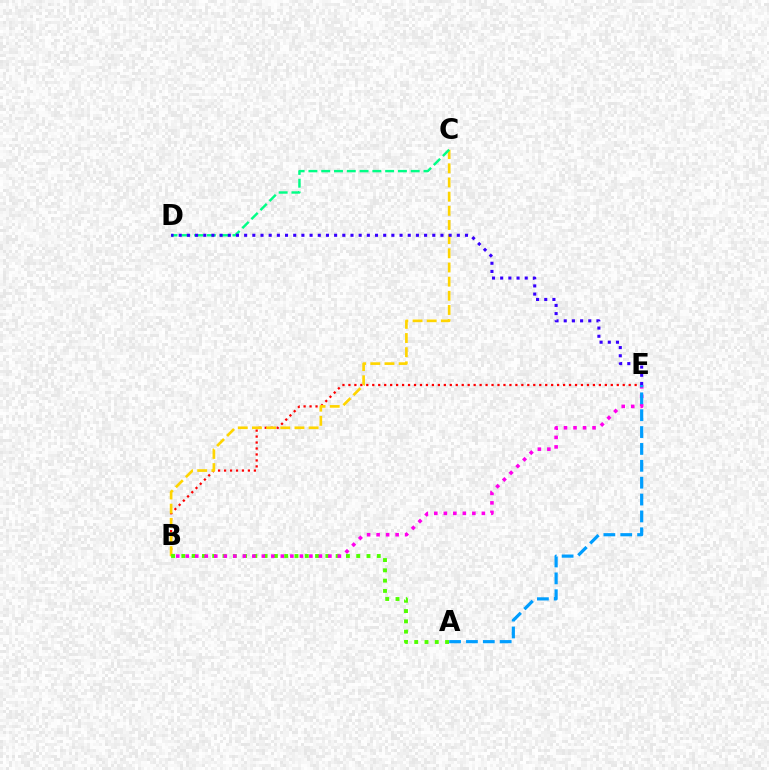{('B', 'E'): [{'color': '#ff0000', 'line_style': 'dotted', 'thickness': 1.62}, {'color': '#ff00ed', 'line_style': 'dotted', 'thickness': 2.58}], ('B', 'C'): [{'color': '#ffd500', 'line_style': 'dashed', 'thickness': 1.92}], ('A', 'B'): [{'color': '#4fff00', 'line_style': 'dotted', 'thickness': 2.79}], ('C', 'D'): [{'color': '#00ff86', 'line_style': 'dashed', 'thickness': 1.74}], ('D', 'E'): [{'color': '#3700ff', 'line_style': 'dotted', 'thickness': 2.22}], ('A', 'E'): [{'color': '#009eff', 'line_style': 'dashed', 'thickness': 2.29}]}